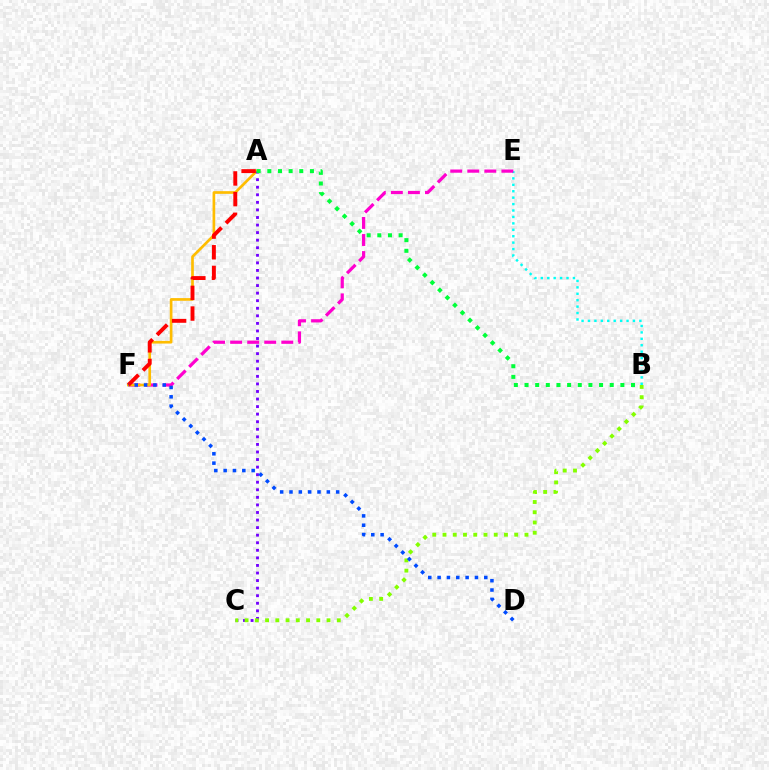{('B', 'E'): [{'color': '#00fff6', 'line_style': 'dotted', 'thickness': 1.75}], ('E', 'F'): [{'color': '#ff00cf', 'line_style': 'dashed', 'thickness': 2.32}], ('A', 'F'): [{'color': '#ffbd00', 'line_style': 'solid', 'thickness': 1.93}, {'color': '#ff0000', 'line_style': 'dashed', 'thickness': 2.81}], ('A', 'C'): [{'color': '#7200ff', 'line_style': 'dotted', 'thickness': 2.06}], ('A', 'B'): [{'color': '#00ff39', 'line_style': 'dotted', 'thickness': 2.89}], ('B', 'C'): [{'color': '#84ff00', 'line_style': 'dotted', 'thickness': 2.78}], ('D', 'F'): [{'color': '#004bff', 'line_style': 'dotted', 'thickness': 2.54}]}